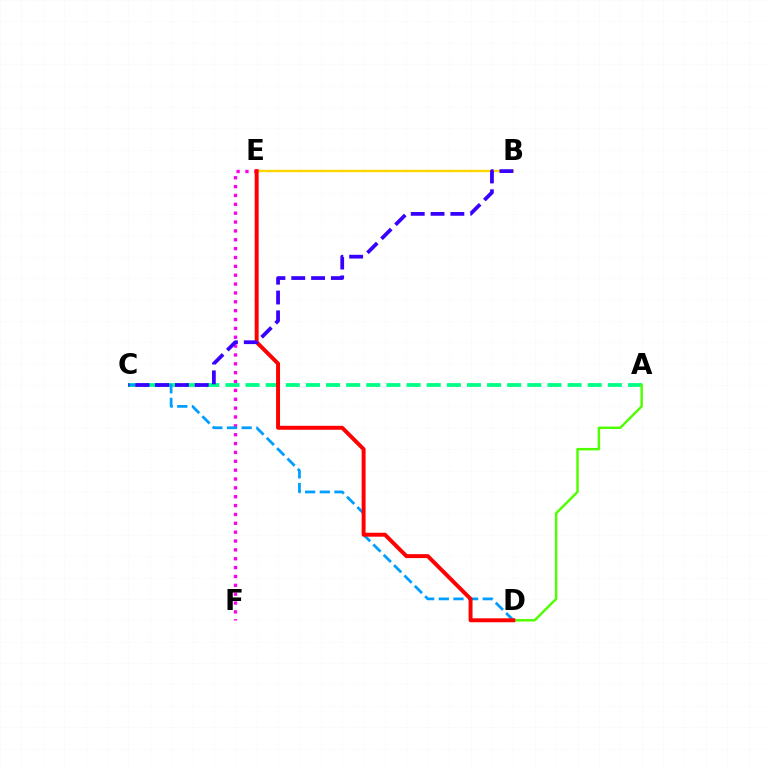{('B', 'E'): [{'color': '#ffd500', 'line_style': 'solid', 'thickness': 1.71}], ('E', 'F'): [{'color': '#ff00ed', 'line_style': 'dotted', 'thickness': 2.41}], ('A', 'C'): [{'color': '#00ff86', 'line_style': 'dashed', 'thickness': 2.73}], ('C', 'D'): [{'color': '#009eff', 'line_style': 'dashed', 'thickness': 1.99}], ('A', 'D'): [{'color': '#4fff00', 'line_style': 'solid', 'thickness': 1.76}], ('D', 'E'): [{'color': '#ff0000', 'line_style': 'solid', 'thickness': 2.84}], ('B', 'C'): [{'color': '#3700ff', 'line_style': 'dashed', 'thickness': 2.69}]}